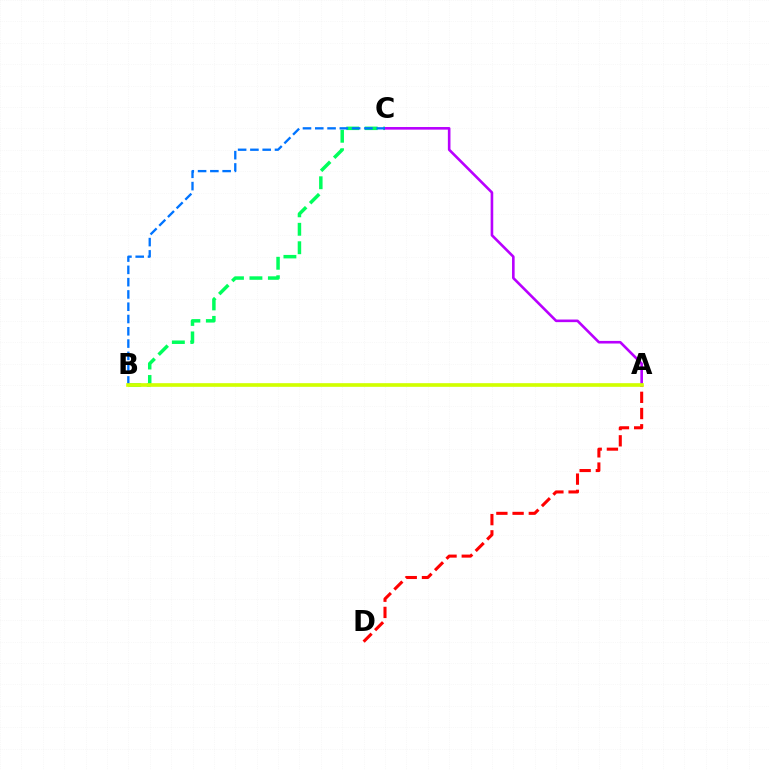{('B', 'C'): [{'color': '#00ff5c', 'line_style': 'dashed', 'thickness': 2.51}, {'color': '#0074ff', 'line_style': 'dashed', 'thickness': 1.67}], ('A', 'D'): [{'color': '#ff0000', 'line_style': 'dashed', 'thickness': 2.2}], ('A', 'C'): [{'color': '#b900ff', 'line_style': 'solid', 'thickness': 1.88}], ('A', 'B'): [{'color': '#d1ff00', 'line_style': 'solid', 'thickness': 2.63}]}